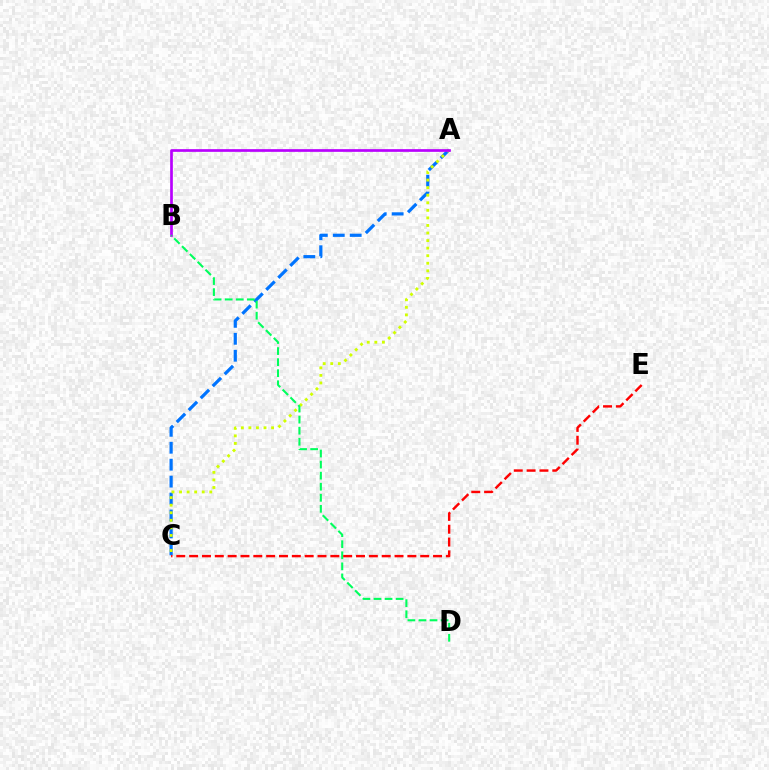{('A', 'C'): [{'color': '#0074ff', 'line_style': 'dashed', 'thickness': 2.3}, {'color': '#d1ff00', 'line_style': 'dotted', 'thickness': 2.05}], ('A', 'B'): [{'color': '#b900ff', 'line_style': 'solid', 'thickness': 1.94}], ('B', 'D'): [{'color': '#00ff5c', 'line_style': 'dashed', 'thickness': 1.5}], ('C', 'E'): [{'color': '#ff0000', 'line_style': 'dashed', 'thickness': 1.74}]}